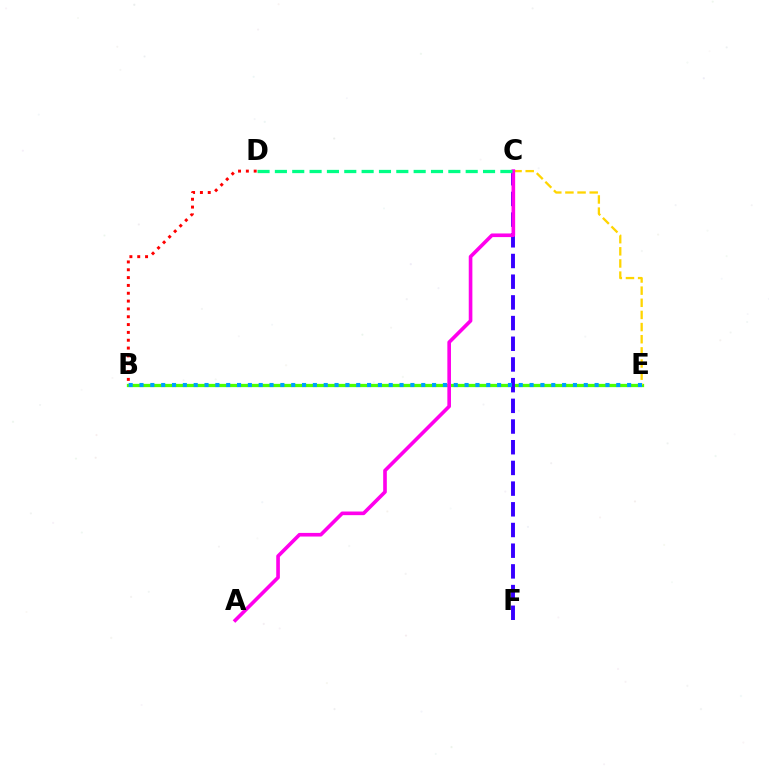{('B', 'E'): [{'color': '#4fff00', 'line_style': 'solid', 'thickness': 2.35}, {'color': '#009eff', 'line_style': 'dotted', 'thickness': 2.94}], ('C', 'E'): [{'color': '#ffd500', 'line_style': 'dashed', 'thickness': 1.65}], ('C', 'F'): [{'color': '#3700ff', 'line_style': 'dashed', 'thickness': 2.81}], ('A', 'C'): [{'color': '#ff00ed', 'line_style': 'solid', 'thickness': 2.62}], ('C', 'D'): [{'color': '#00ff86', 'line_style': 'dashed', 'thickness': 2.36}], ('B', 'D'): [{'color': '#ff0000', 'line_style': 'dotted', 'thickness': 2.13}]}